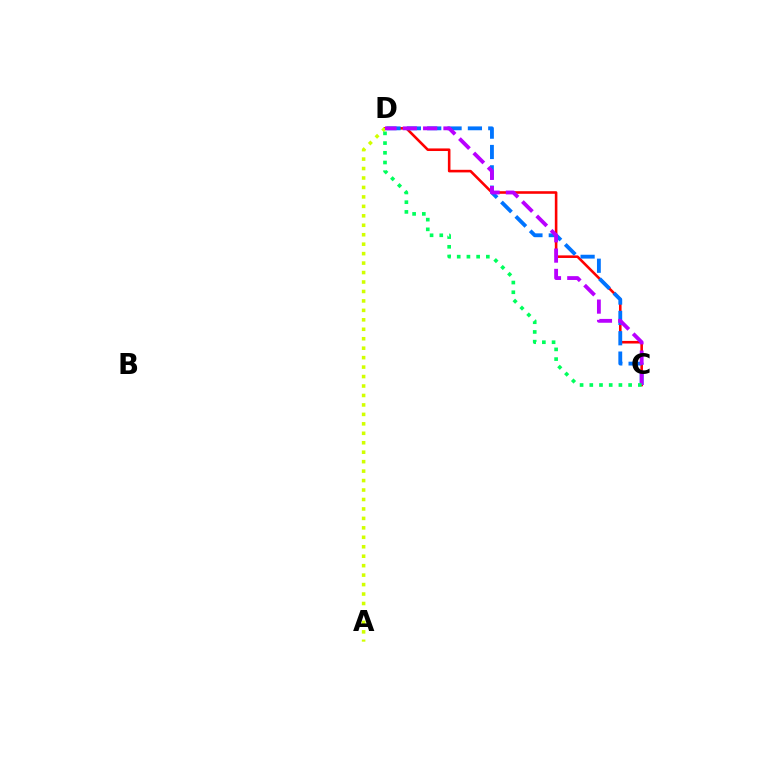{('C', 'D'): [{'color': '#ff0000', 'line_style': 'solid', 'thickness': 1.86}, {'color': '#0074ff', 'line_style': 'dashed', 'thickness': 2.76}, {'color': '#b900ff', 'line_style': 'dashed', 'thickness': 2.76}, {'color': '#00ff5c', 'line_style': 'dotted', 'thickness': 2.64}], ('A', 'D'): [{'color': '#d1ff00', 'line_style': 'dotted', 'thickness': 2.57}]}